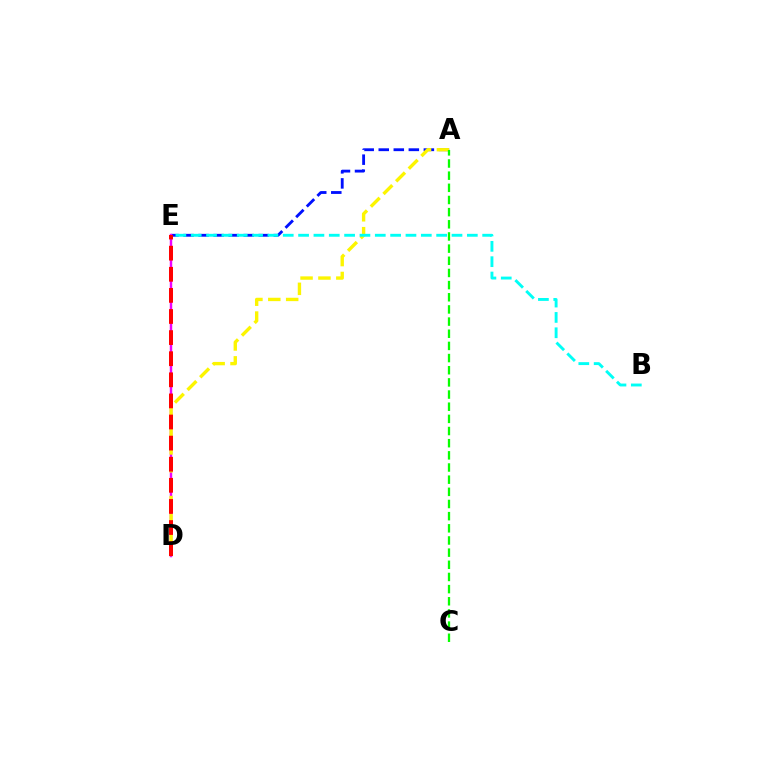{('A', 'E'): [{'color': '#0010ff', 'line_style': 'dashed', 'thickness': 2.04}], ('D', 'E'): [{'color': '#ee00ff', 'line_style': 'solid', 'thickness': 1.77}, {'color': '#ff0000', 'line_style': 'dashed', 'thickness': 2.87}], ('A', 'D'): [{'color': '#fcf500', 'line_style': 'dashed', 'thickness': 2.43}], ('A', 'C'): [{'color': '#08ff00', 'line_style': 'dashed', 'thickness': 1.65}], ('B', 'E'): [{'color': '#00fff6', 'line_style': 'dashed', 'thickness': 2.08}]}